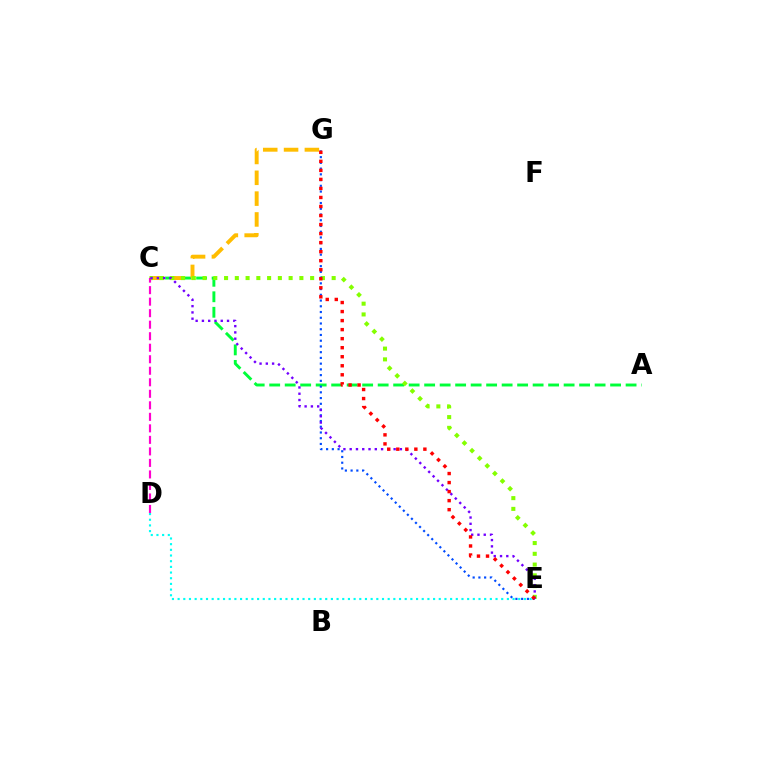{('A', 'C'): [{'color': '#00ff39', 'line_style': 'dashed', 'thickness': 2.11}], ('C', 'G'): [{'color': '#ffbd00', 'line_style': 'dashed', 'thickness': 2.83}], ('C', 'E'): [{'color': '#84ff00', 'line_style': 'dotted', 'thickness': 2.92}, {'color': '#7200ff', 'line_style': 'dotted', 'thickness': 1.71}], ('C', 'D'): [{'color': '#ff00cf', 'line_style': 'dashed', 'thickness': 1.56}], ('E', 'G'): [{'color': '#004bff', 'line_style': 'dotted', 'thickness': 1.56}, {'color': '#ff0000', 'line_style': 'dotted', 'thickness': 2.45}], ('D', 'E'): [{'color': '#00fff6', 'line_style': 'dotted', 'thickness': 1.54}]}